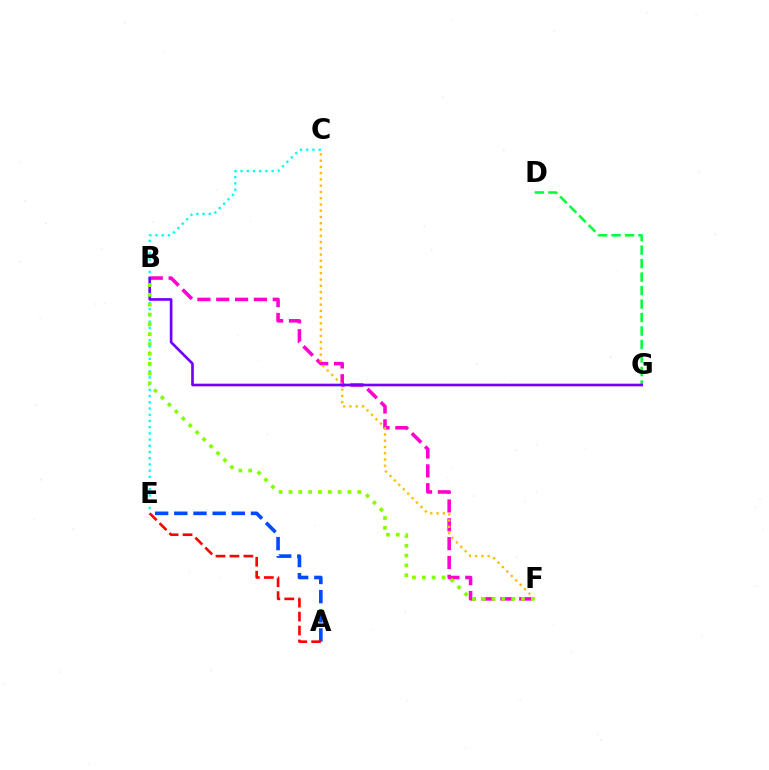{('B', 'F'): [{'color': '#ff00cf', 'line_style': 'dashed', 'thickness': 2.56}, {'color': '#84ff00', 'line_style': 'dotted', 'thickness': 2.67}], ('A', 'E'): [{'color': '#004bff', 'line_style': 'dashed', 'thickness': 2.6}, {'color': '#ff0000', 'line_style': 'dashed', 'thickness': 1.89}], ('C', 'E'): [{'color': '#00fff6', 'line_style': 'dotted', 'thickness': 1.69}], ('C', 'F'): [{'color': '#ffbd00', 'line_style': 'dotted', 'thickness': 1.7}], ('D', 'G'): [{'color': '#00ff39', 'line_style': 'dashed', 'thickness': 1.83}], ('B', 'G'): [{'color': '#7200ff', 'line_style': 'solid', 'thickness': 1.91}]}